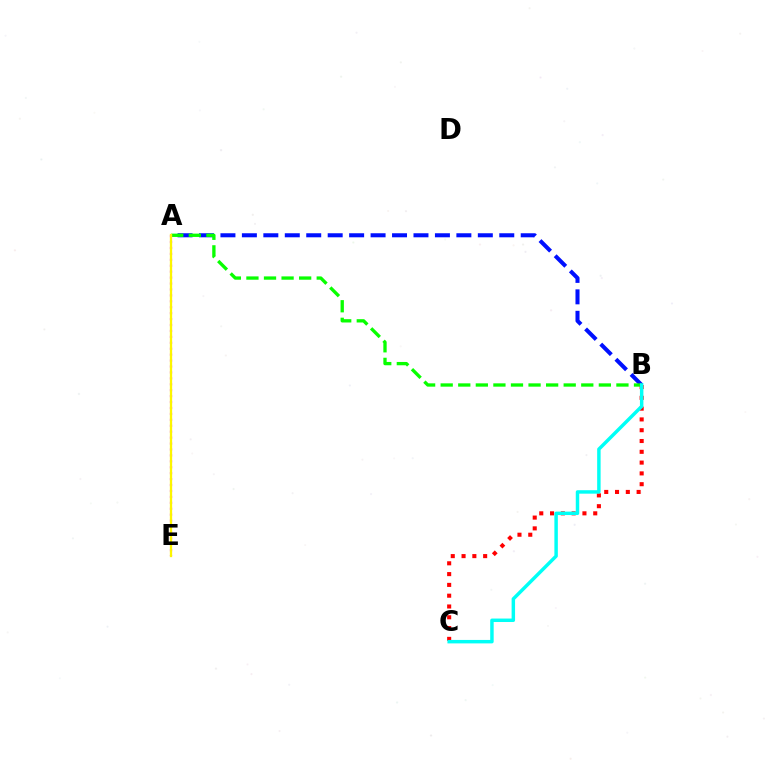{('A', 'B'): [{'color': '#0010ff', 'line_style': 'dashed', 'thickness': 2.91}, {'color': '#08ff00', 'line_style': 'dashed', 'thickness': 2.39}], ('B', 'C'): [{'color': '#ff0000', 'line_style': 'dotted', 'thickness': 2.93}, {'color': '#00fff6', 'line_style': 'solid', 'thickness': 2.49}], ('A', 'E'): [{'color': '#ee00ff', 'line_style': 'dotted', 'thickness': 1.61}, {'color': '#fcf500', 'line_style': 'solid', 'thickness': 1.65}]}